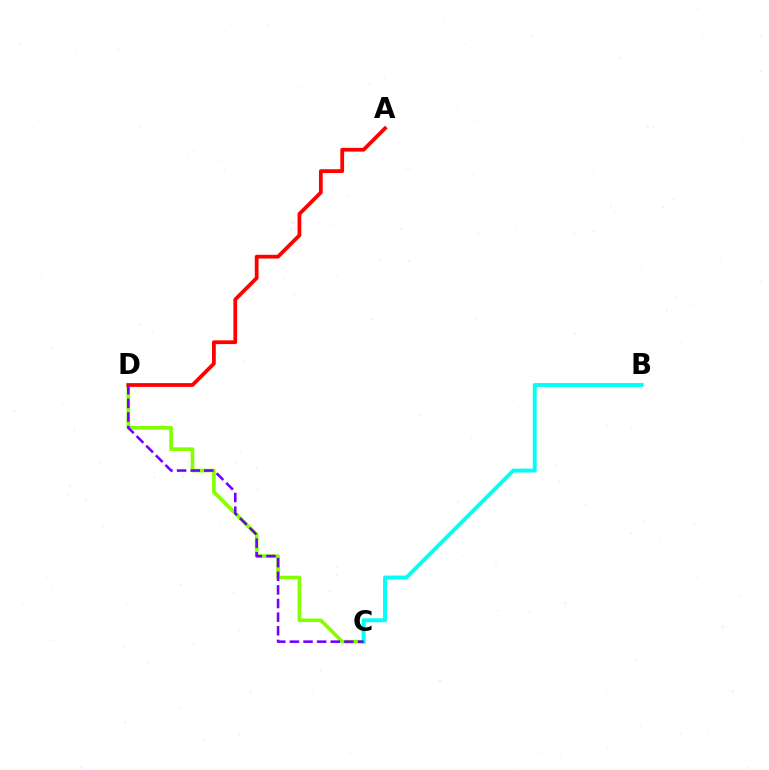{('C', 'D'): [{'color': '#84ff00', 'line_style': 'solid', 'thickness': 2.61}, {'color': '#7200ff', 'line_style': 'dashed', 'thickness': 1.85}], ('B', 'C'): [{'color': '#00fff6', 'line_style': 'solid', 'thickness': 2.8}], ('A', 'D'): [{'color': '#ff0000', 'line_style': 'solid', 'thickness': 2.71}]}